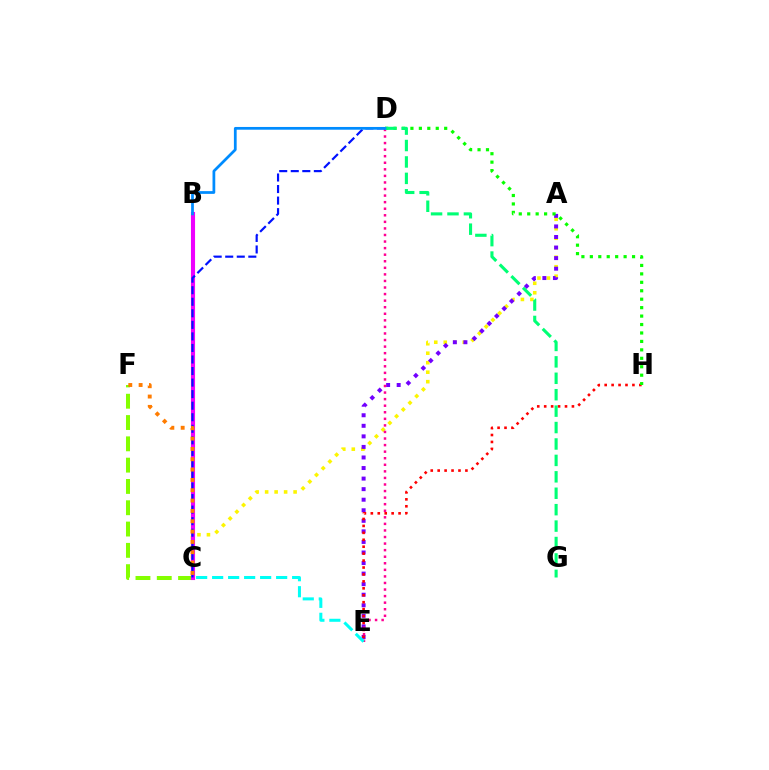{('A', 'C'): [{'color': '#fcf500', 'line_style': 'dotted', 'thickness': 2.58}], ('C', 'F'): [{'color': '#84ff00', 'line_style': 'dashed', 'thickness': 2.89}, {'color': '#ff7c00', 'line_style': 'dotted', 'thickness': 2.81}], ('A', 'E'): [{'color': '#7200ff', 'line_style': 'dotted', 'thickness': 2.87}], ('D', 'E'): [{'color': '#ff0094', 'line_style': 'dotted', 'thickness': 1.78}], ('B', 'C'): [{'color': '#ee00ff', 'line_style': 'solid', 'thickness': 2.96}], ('C', 'D'): [{'color': '#0010ff', 'line_style': 'dashed', 'thickness': 1.57}], ('E', 'H'): [{'color': '#ff0000', 'line_style': 'dotted', 'thickness': 1.88}], ('D', 'H'): [{'color': '#08ff00', 'line_style': 'dotted', 'thickness': 2.29}], ('C', 'E'): [{'color': '#00fff6', 'line_style': 'dashed', 'thickness': 2.17}], ('D', 'G'): [{'color': '#00ff74', 'line_style': 'dashed', 'thickness': 2.23}], ('B', 'D'): [{'color': '#008cff', 'line_style': 'solid', 'thickness': 1.98}]}